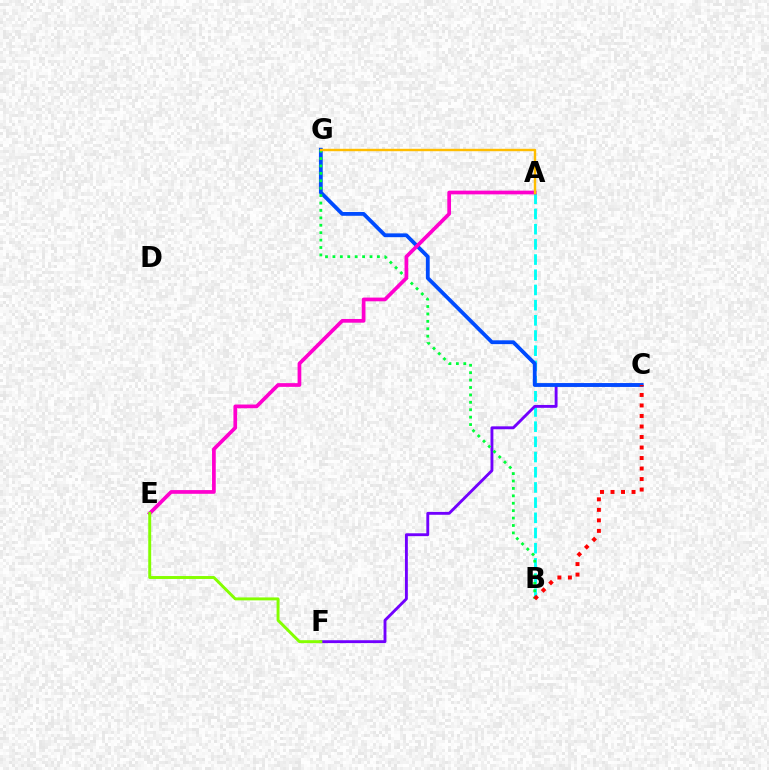{('A', 'B'): [{'color': '#00fff6', 'line_style': 'dashed', 'thickness': 2.06}], ('C', 'F'): [{'color': '#7200ff', 'line_style': 'solid', 'thickness': 2.07}], ('C', 'G'): [{'color': '#004bff', 'line_style': 'solid', 'thickness': 2.74}], ('B', 'G'): [{'color': '#00ff39', 'line_style': 'dotted', 'thickness': 2.01}], ('A', 'E'): [{'color': '#ff00cf', 'line_style': 'solid', 'thickness': 2.67}], ('E', 'F'): [{'color': '#84ff00', 'line_style': 'solid', 'thickness': 2.11}], ('A', 'G'): [{'color': '#ffbd00', 'line_style': 'solid', 'thickness': 1.74}], ('B', 'C'): [{'color': '#ff0000', 'line_style': 'dotted', 'thickness': 2.86}]}